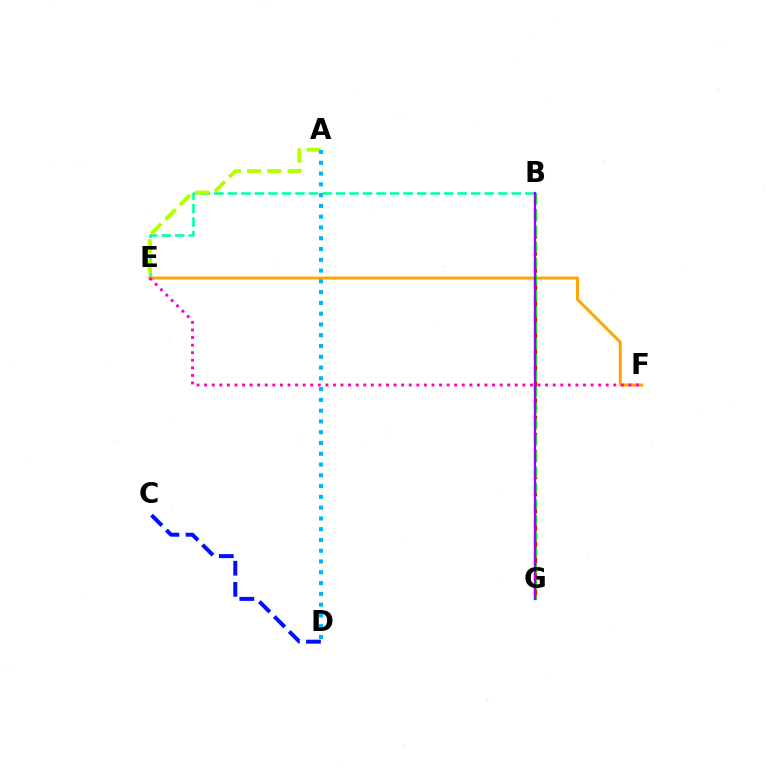{('B', 'E'): [{'color': '#00ff9d', 'line_style': 'dashed', 'thickness': 1.84}], ('E', 'F'): [{'color': '#ffa500', 'line_style': 'solid', 'thickness': 2.15}, {'color': '#ff00bd', 'line_style': 'dotted', 'thickness': 2.06}], ('C', 'D'): [{'color': '#0010ff', 'line_style': 'dashed', 'thickness': 2.87}], ('B', 'G'): [{'color': '#ff0000', 'line_style': 'dashed', 'thickness': 2.34}, {'color': '#08ff00', 'line_style': 'dashed', 'thickness': 2.18}, {'color': '#9b00ff', 'line_style': 'solid', 'thickness': 1.64}], ('A', 'E'): [{'color': '#b3ff00', 'line_style': 'dashed', 'thickness': 2.75}], ('A', 'D'): [{'color': '#00b5ff', 'line_style': 'dotted', 'thickness': 2.93}]}